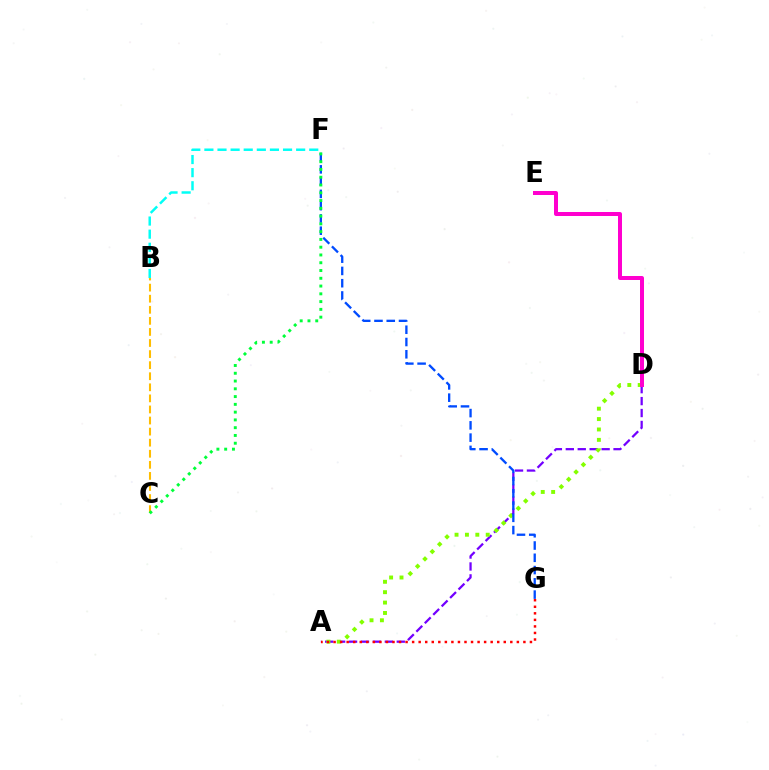{('A', 'D'): [{'color': '#7200ff', 'line_style': 'dashed', 'thickness': 1.62}, {'color': '#84ff00', 'line_style': 'dotted', 'thickness': 2.82}], ('D', 'E'): [{'color': '#ff00cf', 'line_style': 'solid', 'thickness': 2.87}], ('F', 'G'): [{'color': '#004bff', 'line_style': 'dashed', 'thickness': 1.67}], ('A', 'G'): [{'color': '#ff0000', 'line_style': 'dotted', 'thickness': 1.78}], ('B', 'C'): [{'color': '#ffbd00', 'line_style': 'dashed', 'thickness': 1.5}], ('B', 'F'): [{'color': '#00fff6', 'line_style': 'dashed', 'thickness': 1.78}], ('C', 'F'): [{'color': '#00ff39', 'line_style': 'dotted', 'thickness': 2.11}]}